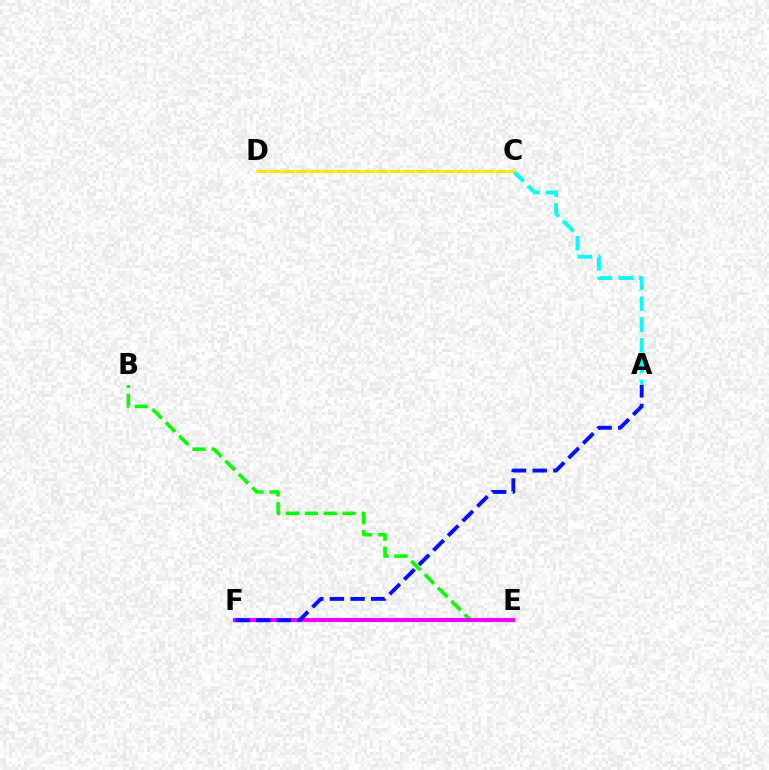{('B', 'E'): [{'color': '#08ff00', 'line_style': 'dashed', 'thickness': 2.57}], ('C', 'D'): [{'color': '#ff0000', 'line_style': 'dashed', 'thickness': 1.81}, {'color': '#fcf500', 'line_style': 'solid', 'thickness': 1.95}], ('A', 'C'): [{'color': '#00fff6', 'line_style': 'dashed', 'thickness': 2.82}], ('E', 'F'): [{'color': '#ee00ff', 'line_style': 'solid', 'thickness': 2.93}], ('A', 'F'): [{'color': '#0010ff', 'line_style': 'dashed', 'thickness': 2.81}]}